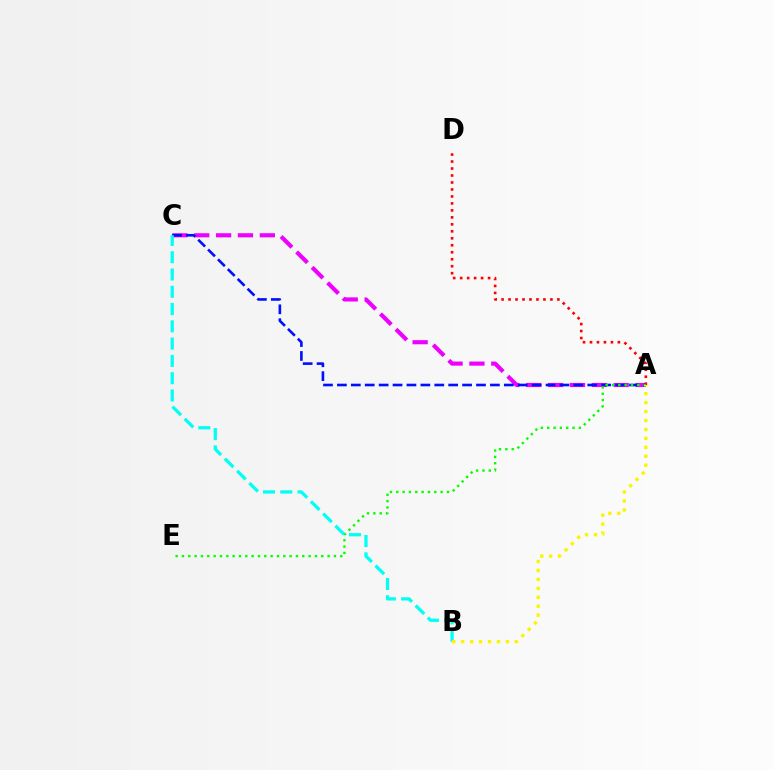{('A', 'C'): [{'color': '#ee00ff', 'line_style': 'dashed', 'thickness': 2.97}, {'color': '#0010ff', 'line_style': 'dashed', 'thickness': 1.89}], ('A', 'D'): [{'color': '#ff0000', 'line_style': 'dotted', 'thickness': 1.9}], ('A', 'E'): [{'color': '#08ff00', 'line_style': 'dotted', 'thickness': 1.72}], ('B', 'C'): [{'color': '#00fff6', 'line_style': 'dashed', 'thickness': 2.35}], ('A', 'B'): [{'color': '#fcf500', 'line_style': 'dotted', 'thickness': 2.43}]}